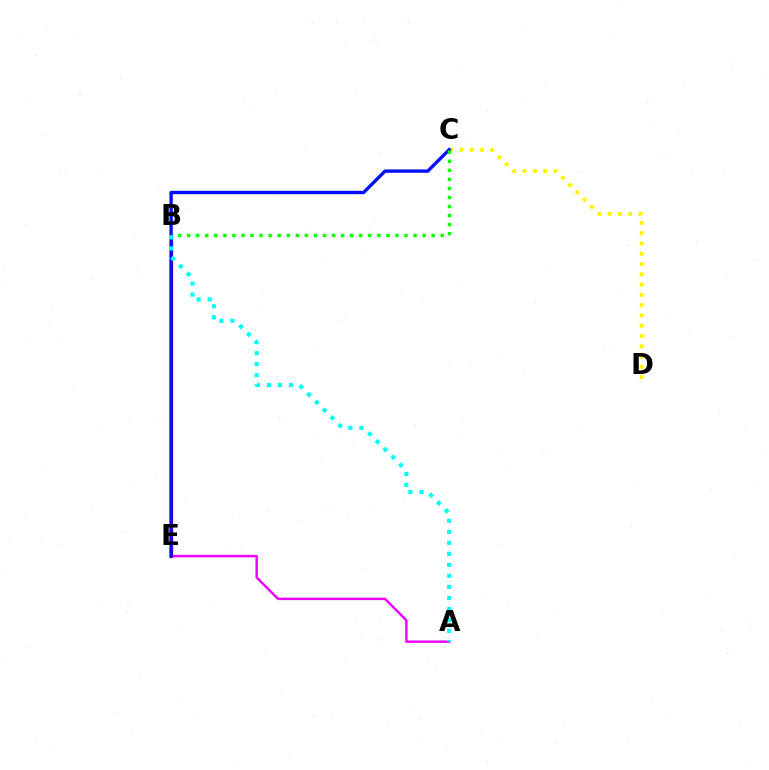{('B', 'E'): [{'color': '#ff0000', 'line_style': 'solid', 'thickness': 2.43}], ('A', 'E'): [{'color': '#ee00ff', 'line_style': 'solid', 'thickness': 1.76}], ('C', 'D'): [{'color': '#fcf500', 'line_style': 'dotted', 'thickness': 2.79}], ('C', 'E'): [{'color': '#0010ff', 'line_style': 'solid', 'thickness': 2.42}], ('B', 'C'): [{'color': '#08ff00', 'line_style': 'dotted', 'thickness': 2.46}], ('A', 'B'): [{'color': '#00fff6', 'line_style': 'dotted', 'thickness': 2.99}]}